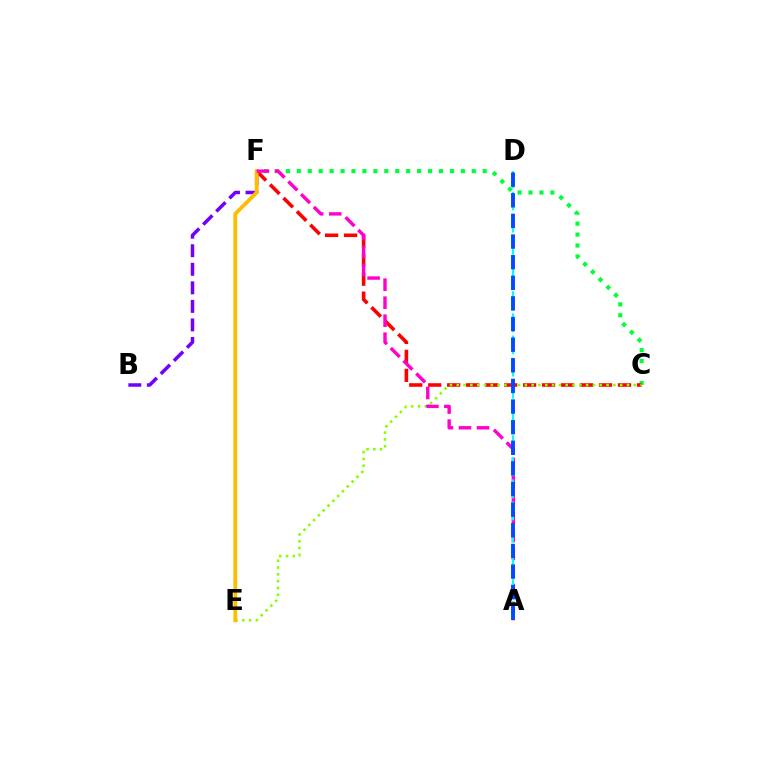{('C', 'F'): [{'color': '#00ff39', 'line_style': 'dotted', 'thickness': 2.97}, {'color': '#ff0000', 'line_style': 'dashed', 'thickness': 2.58}], ('C', 'E'): [{'color': '#84ff00', 'line_style': 'dotted', 'thickness': 1.85}], ('B', 'F'): [{'color': '#7200ff', 'line_style': 'dashed', 'thickness': 2.52}], ('E', 'F'): [{'color': '#ffbd00', 'line_style': 'solid', 'thickness': 2.73}], ('A', 'F'): [{'color': '#ff00cf', 'line_style': 'dashed', 'thickness': 2.45}], ('A', 'D'): [{'color': '#00fff6', 'line_style': 'dashed', 'thickness': 1.5}, {'color': '#004bff', 'line_style': 'dashed', 'thickness': 2.8}]}